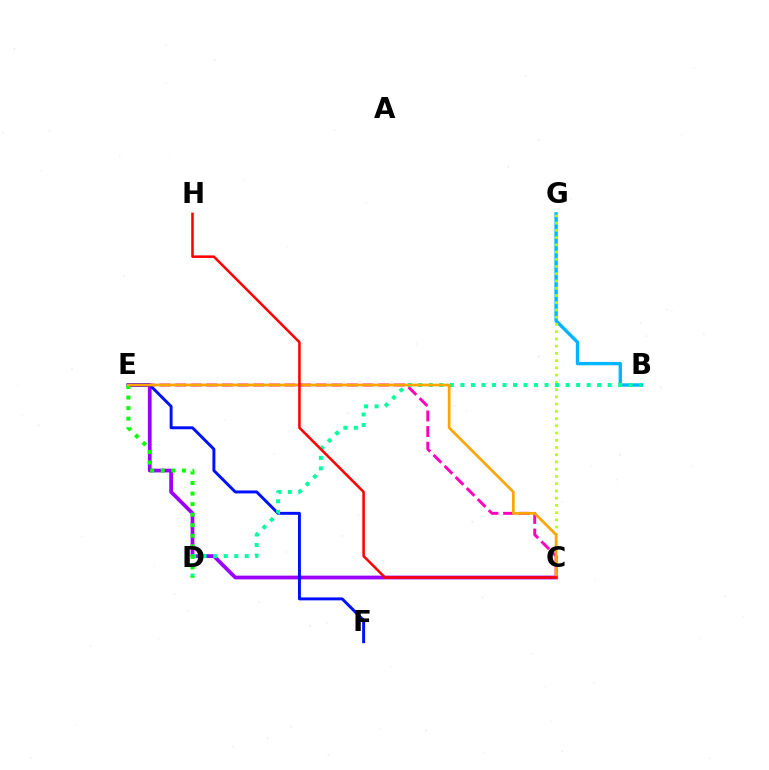{('B', 'G'): [{'color': '#00b5ff', 'line_style': 'solid', 'thickness': 2.42}], ('C', 'G'): [{'color': '#b3ff00', 'line_style': 'dotted', 'thickness': 1.97}], ('C', 'E'): [{'color': '#ff00bd', 'line_style': 'dashed', 'thickness': 2.12}, {'color': '#9b00ff', 'line_style': 'solid', 'thickness': 2.69}, {'color': '#ffa500', 'line_style': 'solid', 'thickness': 1.95}], ('E', 'F'): [{'color': '#0010ff', 'line_style': 'solid', 'thickness': 2.12}], ('B', 'D'): [{'color': '#00ff9d', 'line_style': 'dotted', 'thickness': 2.86}], ('D', 'E'): [{'color': '#08ff00', 'line_style': 'dotted', 'thickness': 2.87}], ('C', 'H'): [{'color': '#ff0000', 'line_style': 'solid', 'thickness': 1.83}]}